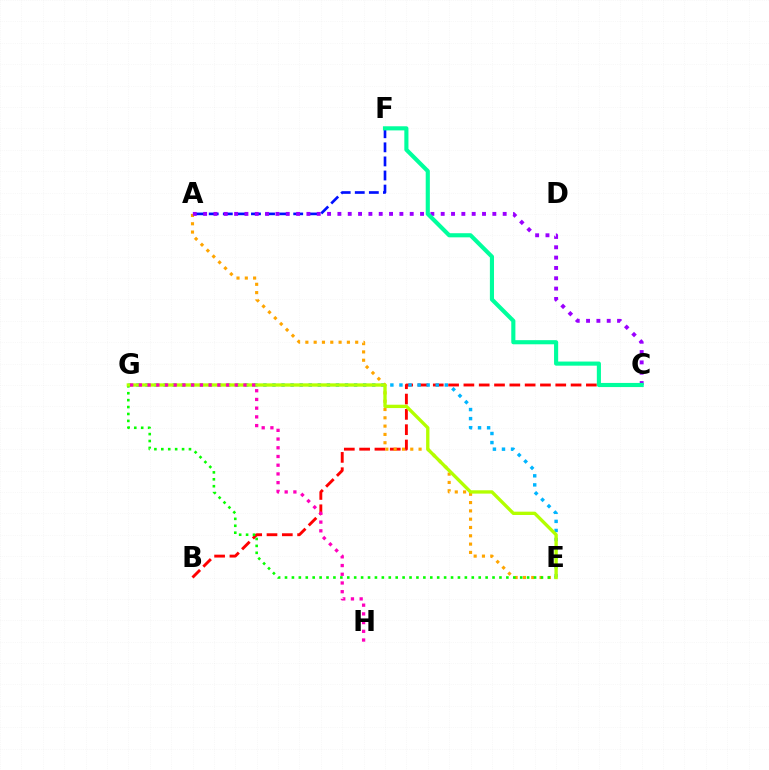{('A', 'F'): [{'color': '#0010ff', 'line_style': 'dashed', 'thickness': 1.91}], ('B', 'C'): [{'color': '#ff0000', 'line_style': 'dashed', 'thickness': 2.08}], ('E', 'G'): [{'color': '#00b5ff', 'line_style': 'dotted', 'thickness': 2.46}, {'color': '#08ff00', 'line_style': 'dotted', 'thickness': 1.88}, {'color': '#b3ff00', 'line_style': 'solid', 'thickness': 2.4}], ('A', 'E'): [{'color': '#ffa500', 'line_style': 'dotted', 'thickness': 2.26}], ('A', 'C'): [{'color': '#9b00ff', 'line_style': 'dotted', 'thickness': 2.81}], ('G', 'H'): [{'color': '#ff00bd', 'line_style': 'dotted', 'thickness': 2.37}], ('C', 'F'): [{'color': '#00ff9d', 'line_style': 'solid', 'thickness': 2.97}]}